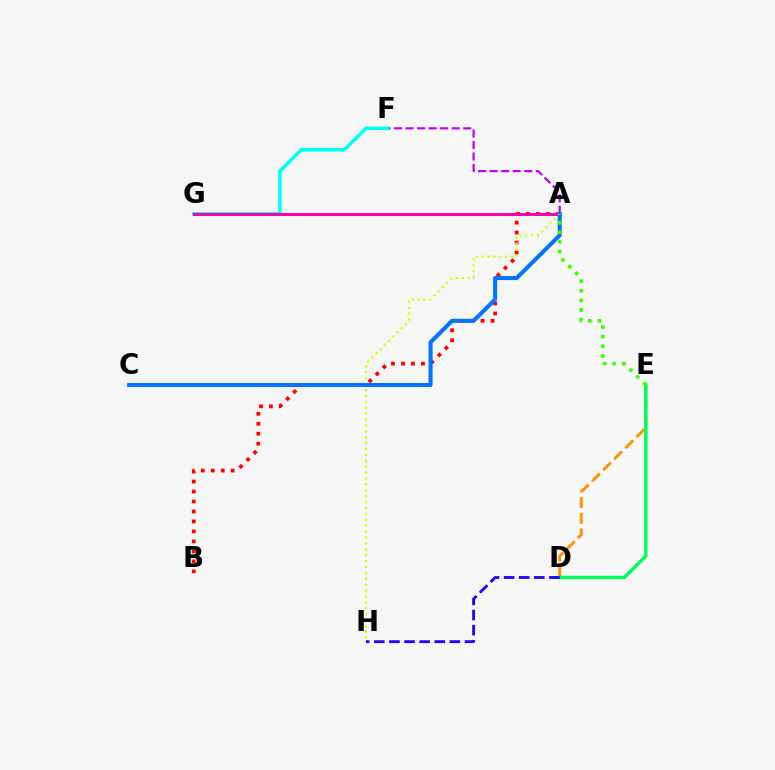{('A', 'B'): [{'color': '#ff0000', 'line_style': 'dotted', 'thickness': 2.71}], ('A', 'F'): [{'color': '#b900ff', 'line_style': 'dashed', 'thickness': 1.57}], ('D', 'E'): [{'color': '#ff9400', 'line_style': 'dashed', 'thickness': 2.13}, {'color': '#00ff5c', 'line_style': 'solid', 'thickness': 2.5}], ('A', 'H'): [{'color': '#d1ff00', 'line_style': 'dotted', 'thickness': 1.6}], ('F', 'G'): [{'color': '#00fff6', 'line_style': 'solid', 'thickness': 2.57}], ('D', 'H'): [{'color': '#2500ff', 'line_style': 'dashed', 'thickness': 2.05}], ('A', 'G'): [{'color': '#ff00ac', 'line_style': 'solid', 'thickness': 2.2}], ('A', 'C'): [{'color': '#0074ff', 'line_style': 'solid', 'thickness': 2.92}], ('A', 'E'): [{'color': '#3dff00', 'line_style': 'dotted', 'thickness': 2.62}]}